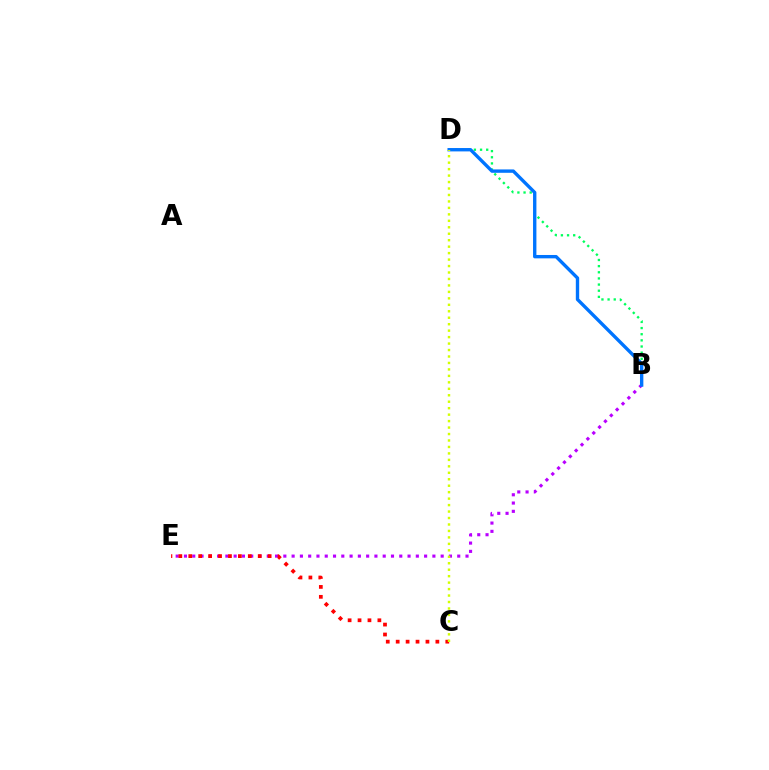{('B', 'E'): [{'color': '#b900ff', 'line_style': 'dotted', 'thickness': 2.25}], ('B', 'D'): [{'color': '#00ff5c', 'line_style': 'dotted', 'thickness': 1.67}, {'color': '#0074ff', 'line_style': 'solid', 'thickness': 2.43}], ('C', 'E'): [{'color': '#ff0000', 'line_style': 'dotted', 'thickness': 2.7}], ('C', 'D'): [{'color': '#d1ff00', 'line_style': 'dotted', 'thickness': 1.76}]}